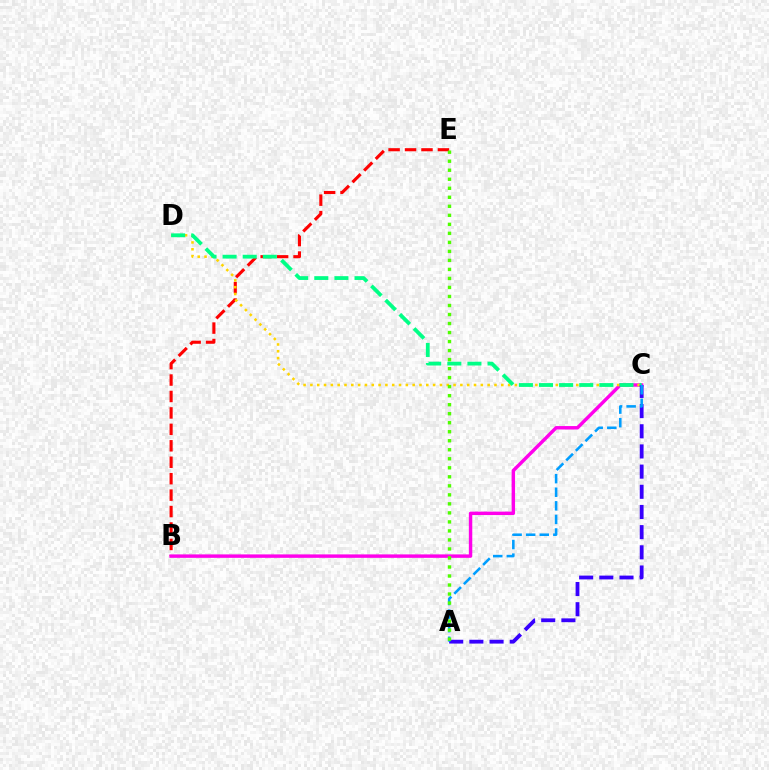{('B', 'E'): [{'color': '#ff0000', 'line_style': 'dashed', 'thickness': 2.23}], ('B', 'C'): [{'color': '#ff00ed', 'line_style': 'solid', 'thickness': 2.47}], ('C', 'D'): [{'color': '#ffd500', 'line_style': 'dotted', 'thickness': 1.85}, {'color': '#00ff86', 'line_style': 'dashed', 'thickness': 2.73}], ('A', 'C'): [{'color': '#3700ff', 'line_style': 'dashed', 'thickness': 2.74}, {'color': '#009eff', 'line_style': 'dashed', 'thickness': 1.85}], ('A', 'E'): [{'color': '#4fff00', 'line_style': 'dotted', 'thickness': 2.45}]}